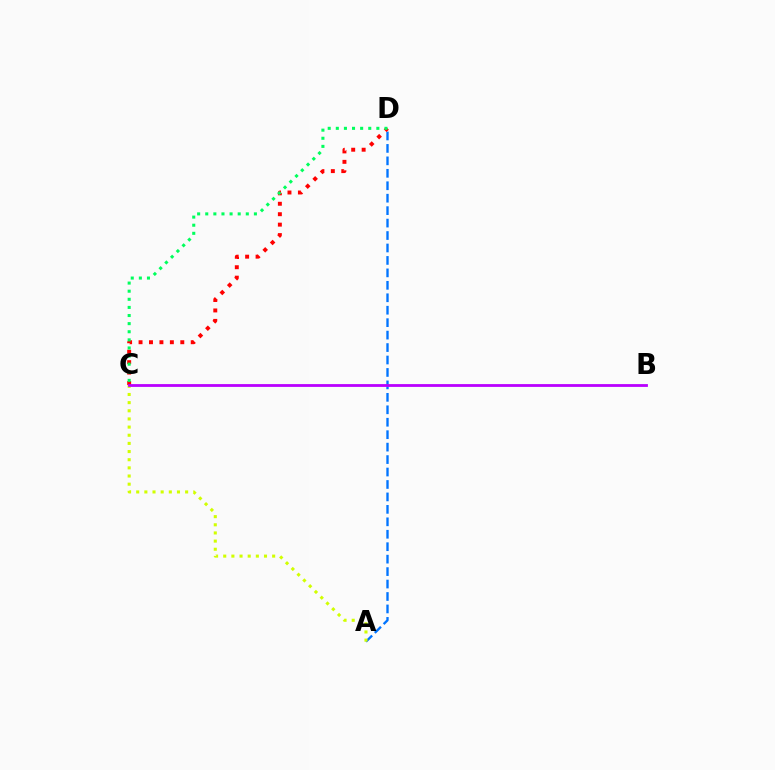{('A', 'D'): [{'color': '#0074ff', 'line_style': 'dashed', 'thickness': 1.69}], ('C', 'D'): [{'color': '#ff0000', 'line_style': 'dotted', 'thickness': 2.84}, {'color': '#00ff5c', 'line_style': 'dotted', 'thickness': 2.2}], ('A', 'C'): [{'color': '#d1ff00', 'line_style': 'dotted', 'thickness': 2.22}], ('B', 'C'): [{'color': '#b900ff', 'line_style': 'solid', 'thickness': 2.02}]}